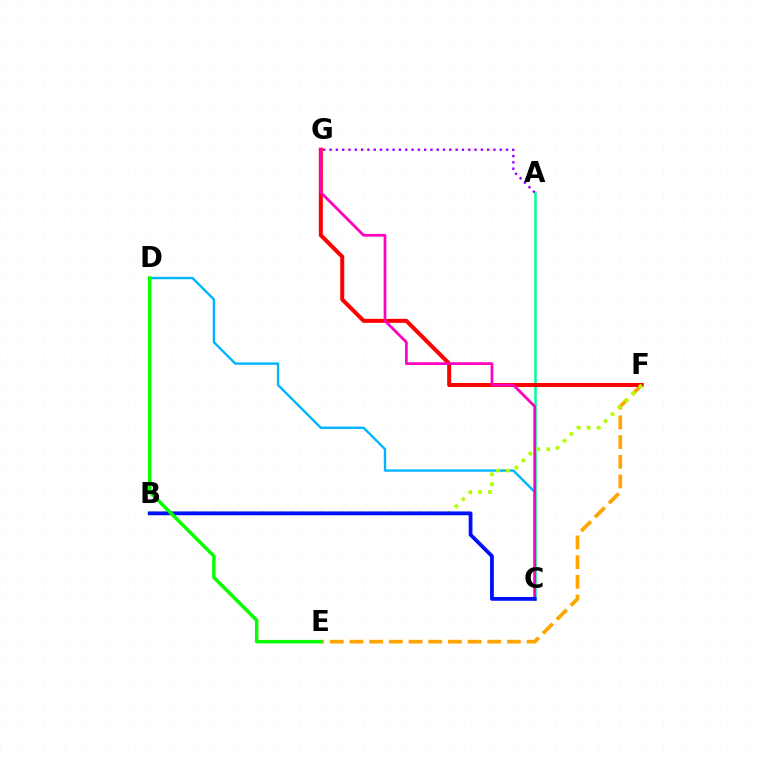{('A', 'C'): [{'color': '#00ff9d', 'line_style': 'solid', 'thickness': 1.81}], ('E', 'F'): [{'color': '#ffa500', 'line_style': 'dashed', 'thickness': 2.67}], ('F', 'G'): [{'color': '#ff0000', 'line_style': 'solid', 'thickness': 2.88}], ('C', 'D'): [{'color': '#00b5ff', 'line_style': 'solid', 'thickness': 1.71}], ('C', 'G'): [{'color': '#ff00bd', 'line_style': 'solid', 'thickness': 1.96}], ('B', 'F'): [{'color': '#b3ff00', 'line_style': 'dotted', 'thickness': 2.68}], ('B', 'C'): [{'color': '#0010ff', 'line_style': 'solid', 'thickness': 2.73}], ('D', 'E'): [{'color': '#08ff00', 'line_style': 'solid', 'thickness': 2.5}], ('A', 'G'): [{'color': '#9b00ff', 'line_style': 'dotted', 'thickness': 1.71}]}